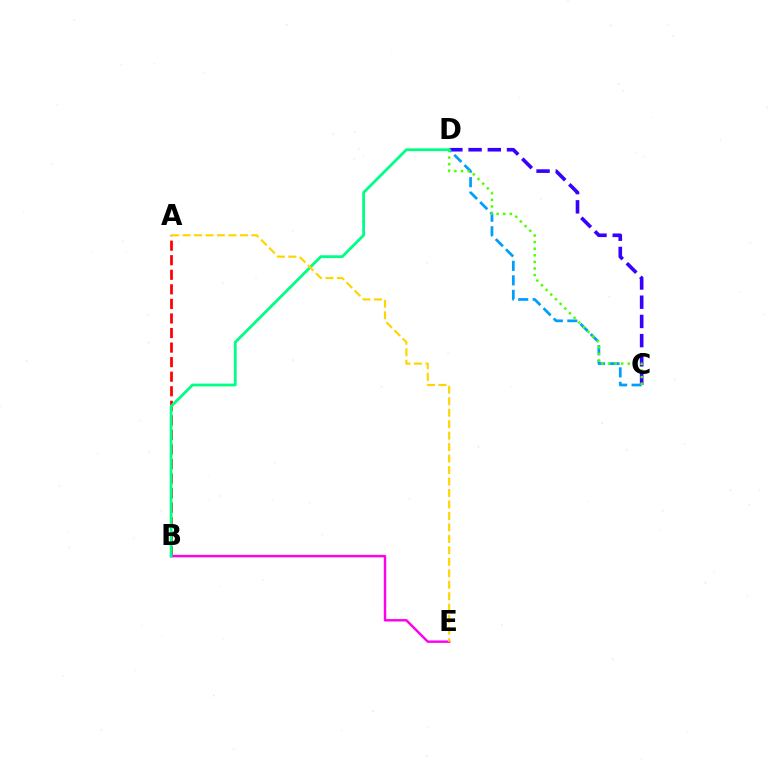{('A', 'B'): [{'color': '#ff0000', 'line_style': 'dashed', 'thickness': 1.98}], ('C', 'D'): [{'color': '#3700ff', 'line_style': 'dashed', 'thickness': 2.61}, {'color': '#009eff', 'line_style': 'dashed', 'thickness': 1.97}, {'color': '#4fff00', 'line_style': 'dotted', 'thickness': 1.79}], ('B', 'E'): [{'color': '#ff00ed', 'line_style': 'solid', 'thickness': 1.76}], ('B', 'D'): [{'color': '#00ff86', 'line_style': 'solid', 'thickness': 2.01}], ('A', 'E'): [{'color': '#ffd500', 'line_style': 'dashed', 'thickness': 1.56}]}